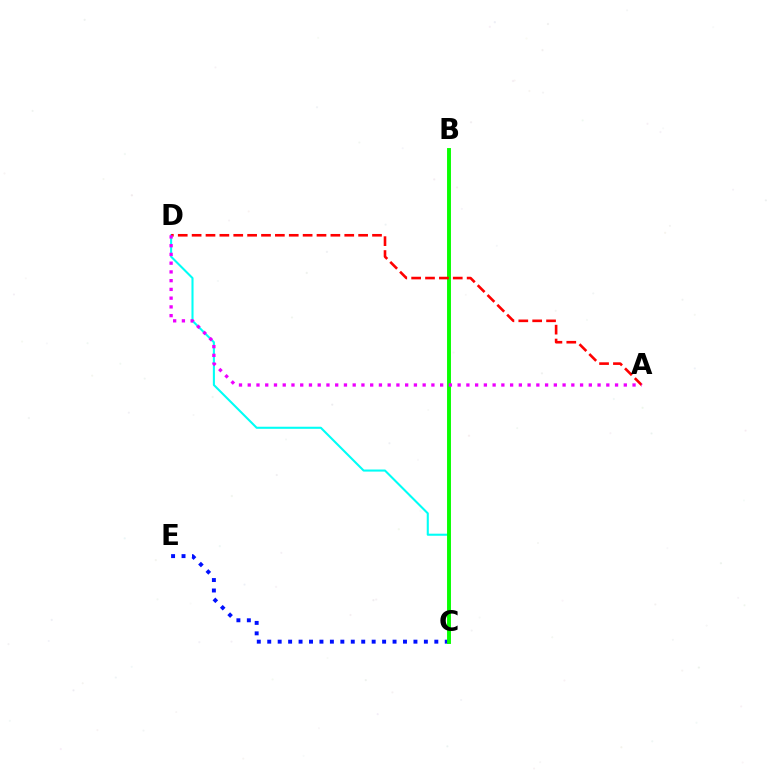{('C', 'E'): [{'color': '#0010ff', 'line_style': 'dotted', 'thickness': 2.84}], ('C', 'D'): [{'color': '#00fff6', 'line_style': 'solid', 'thickness': 1.5}], ('B', 'C'): [{'color': '#fcf500', 'line_style': 'solid', 'thickness': 1.51}, {'color': '#08ff00', 'line_style': 'solid', 'thickness': 2.81}], ('A', 'D'): [{'color': '#ff0000', 'line_style': 'dashed', 'thickness': 1.89}, {'color': '#ee00ff', 'line_style': 'dotted', 'thickness': 2.38}]}